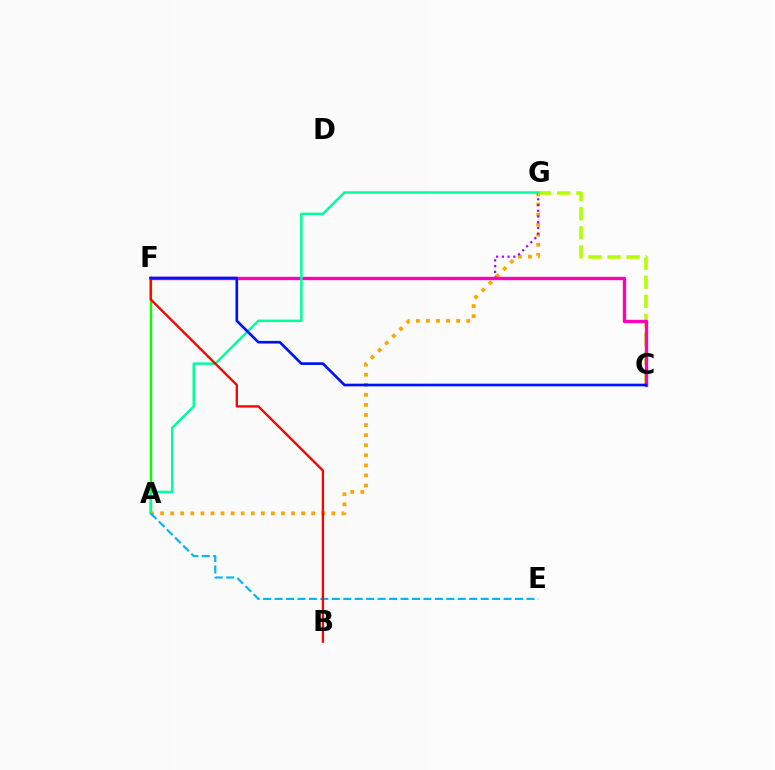{('A', 'F'): [{'color': '#08ff00', 'line_style': 'solid', 'thickness': 1.71}], ('A', 'G'): [{'color': '#ffa500', 'line_style': 'dotted', 'thickness': 2.74}, {'color': '#00ff9d', 'line_style': 'solid', 'thickness': 1.79}], ('F', 'G'): [{'color': '#9b00ff', 'line_style': 'dotted', 'thickness': 1.55}], ('C', 'G'): [{'color': '#b3ff00', 'line_style': 'dashed', 'thickness': 2.59}], ('C', 'F'): [{'color': '#ff00bd', 'line_style': 'solid', 'thickness': 2.42}, {'color': '#0010ff', 'line_style': 'solid', 'thickness': 1.91}], ('A', 'E'): [{'color': '#00b5ff', 'line_style': 'dashed', 'thickness': 1.56}], ('B', 'F'): [{'color': '#ff0000', 'line_style': 'solid', 'thickness': 1.68}]}